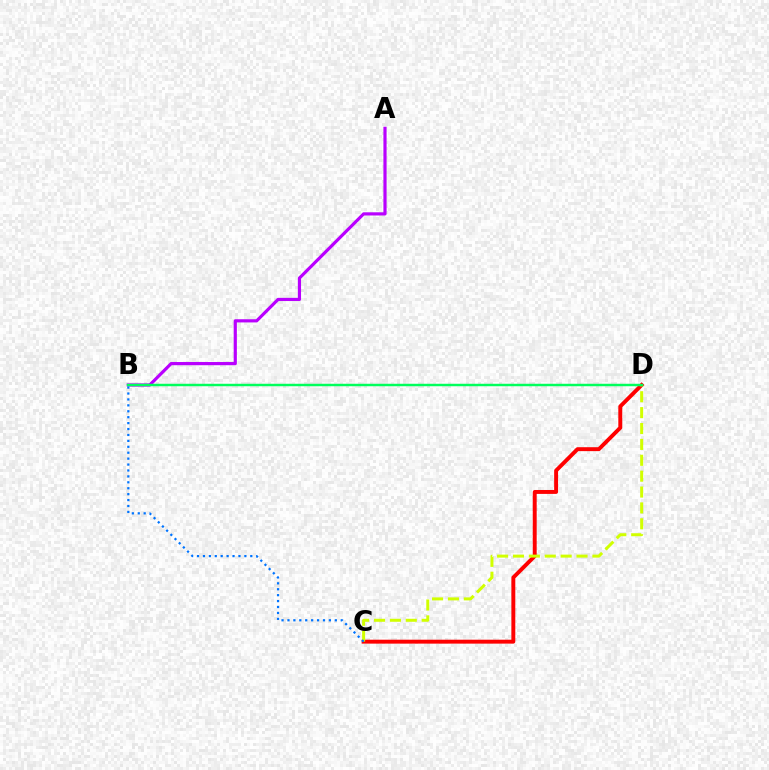{('C', 'D'): [{'color': '#ff0000', 'line_style': 'solid', 'thickness': 2.82}, {'color': '#d1ff00', 'line_style': 'dashed', 'thickness': 2.16}], ('A', 'B'): [{'color': '#b900ff', 'line_style': 'solid', 'thickness': 2.29}], ('B', 'C'): [{'color': '#0074ff', 'line_style': 'dotted', 'thickness': 1.61}], ('B', 'D'): [{'color': '#00ff5c', 'line_style': 'solid', 'thickness': 1.77}]}